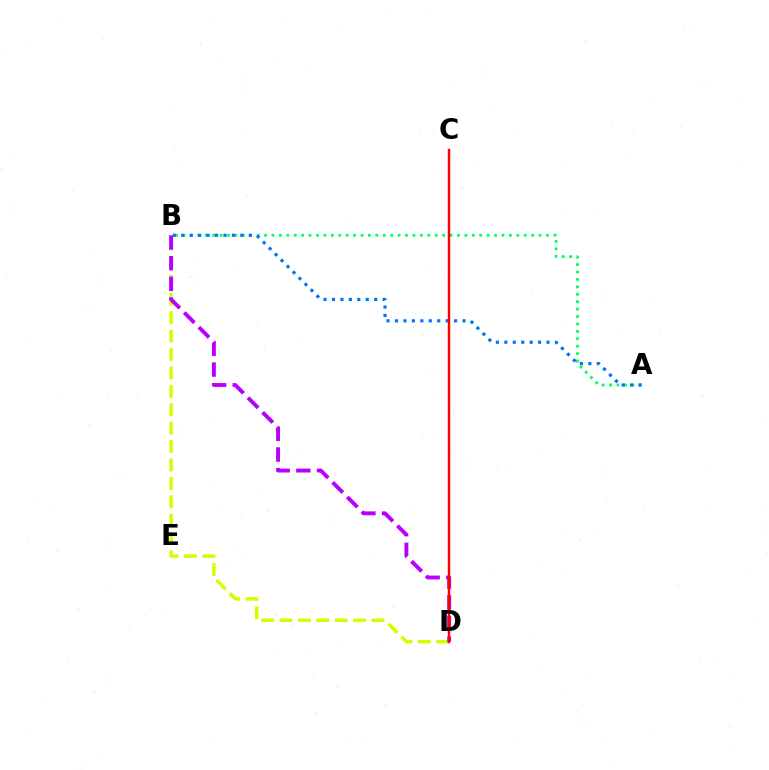{('B', 'D'): [{'color': '#d1ff00', 'line_style': 'dashed', 'thickness': 2.5}, {'color': '#b900ff', 'line_style': 'dashed', 'thickness': 2.81}], ('A', 'B'): [{'color': '#00ff5c', 'line_style': 'dotted', 'thickness': 2.02}, {'color': '#0074ff', 'line_style': 'dotted', 'thickness': 2.29}], ('C', 'D'): [{'color': '#ff0000', 'line_style': 'solid', 'thickness': 1.77}]}